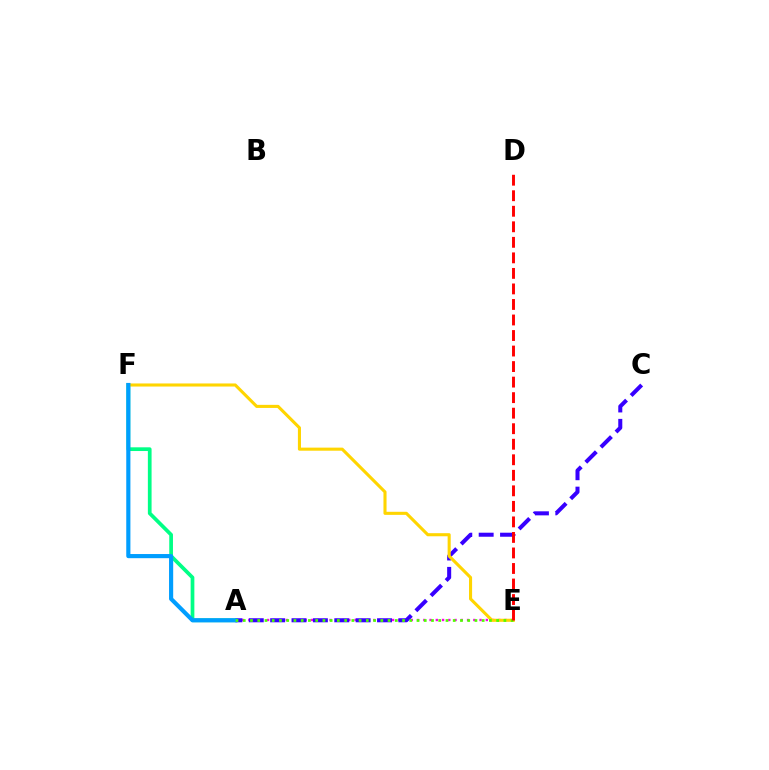{('A', 'E'): [{'color': '#ff00ed', 'line_style': 'dotted', 'thickness': 1.7}, {'color': '#4fff00', 'line_style': 'dotted', 'thickness': 1.97}], ('A', 'F'): [{'color': '#00ff86', 'line_style': 'solid', 'thickness': 2.67}, {'color': '#009eff', 'line_style': 'solid', 'thickness': 2.99}], ('A', 'C'): [{'color': '#3700ff', 'line_style': 'dashed', 'thickness': 2.9}], ('E', 'F'): [{'color': '#ffd500', 'line_style': 'solid', 'thickness': 2.22}], ('D', 'E'): [{'color': '#ff0000', 'line_style': 'dashed', 'thickness': 2.11}]}